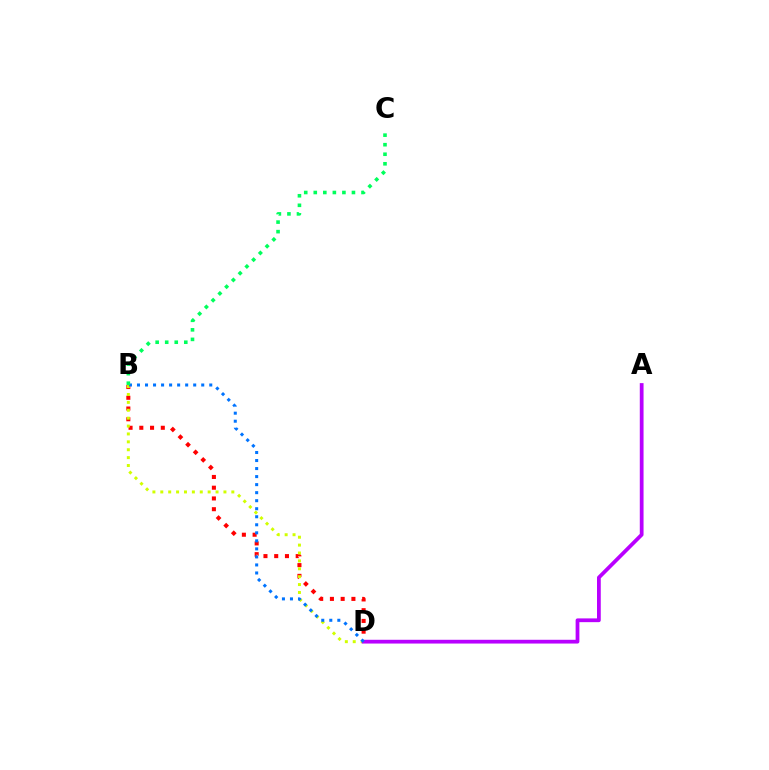{('B', 'D'): [{'color': '#ff0000', 'line_style': 'dotted', 'thickness': 2.92}, {'color': '#d1ff00', 'line_style': 'dotted', 'thickness': 2.14}, {'color': '#0074ff', 'line_style': 'dotted', 'thickness': 2.18}], ('A', 'D'): [{'color': '#b900ff', 'line_style': 'solid', 'thickness': 2.71}], ('B', 'C'): [{'color': '#00ff5c', 'line_style': 'dotted', 'thickness': 2.59}]}